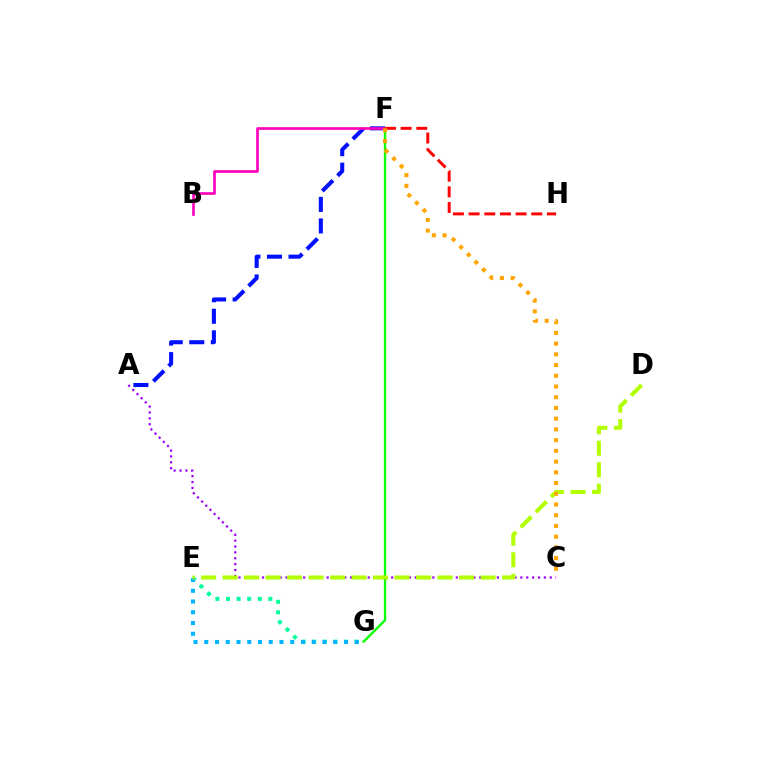{('A', 'F'): [{'color': '#0010ff', 'line_style': 'dashed', 'thickness': 2.92}], ('E', 'G'): [{'color': '#00ff9d', 'line_style': 'dotted', 'thickness': 2.88}, {'color': '#00b5ff', 'line_style': 'dotted', 'thickness': 2.92}], ('A', 'C'): [{'color': '#9b00ff', 'line_style': 'dotted', 'thickness': 1.6}], ('F', 'G'): [{'color': '#08ff00', 'line_style': 'solid', 'thickness': 1.68}], ('B', 'F'): [{'color': '#ff00bd', 'line_style': 'solid', 'thickness': 1.92}], ('D', 'E'): [{'color': '#b3ff00', 'line_style': 'dashed', 'thickness': 2.92}], ('F', 'H'): [{'color': '#ff0000', 'line_style': 'dashed', 'thickness': 2.13}], ('C', 'F'): [{'color': '#ffa500', 'line_style': 'dotted', 'thickness': 2.91}]}